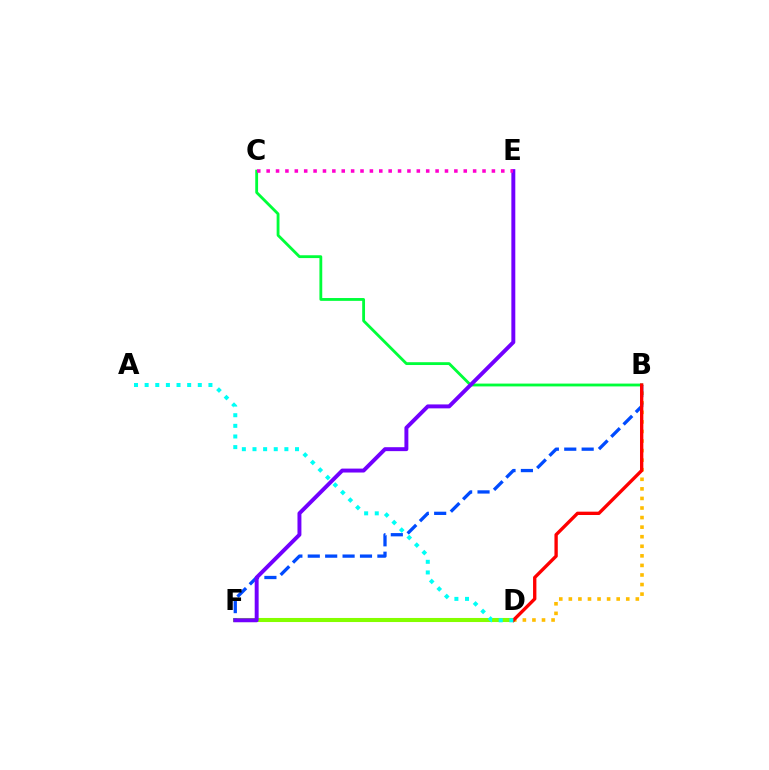{('B', 'D'): [{'color': '#ffbd00', 'line_style': 'dotted', 'thickness': 2.6}, {'color': '#ff0000', 'line_style': 'solid', 'thickness': 2.41}], ('D', 'F'): [{'color': '#84ff00', 'line_style': 'solid', 'thickness': 2.93}], ('B', 'F'): [{'color': '#004bff', 'line_style': 'dashed', 'thickness': 2.36}], ('B', 'C'): [{'color': '#00ff39', 'line_style': 'solid', 'thickness': 2.03}], ('A', 'D'): [{'color': '#00fff6', 'line_style': 'dotted', 'thickness': 2.89}], ('E', 'F'): [{'color': '#7200ff', 'line_style': 'solid', 'thickness': 2.83}], ('C', 'E'): [{'color': '#ff00cf', 'line_style': 'dotted', 'thickness': 2.55}]}